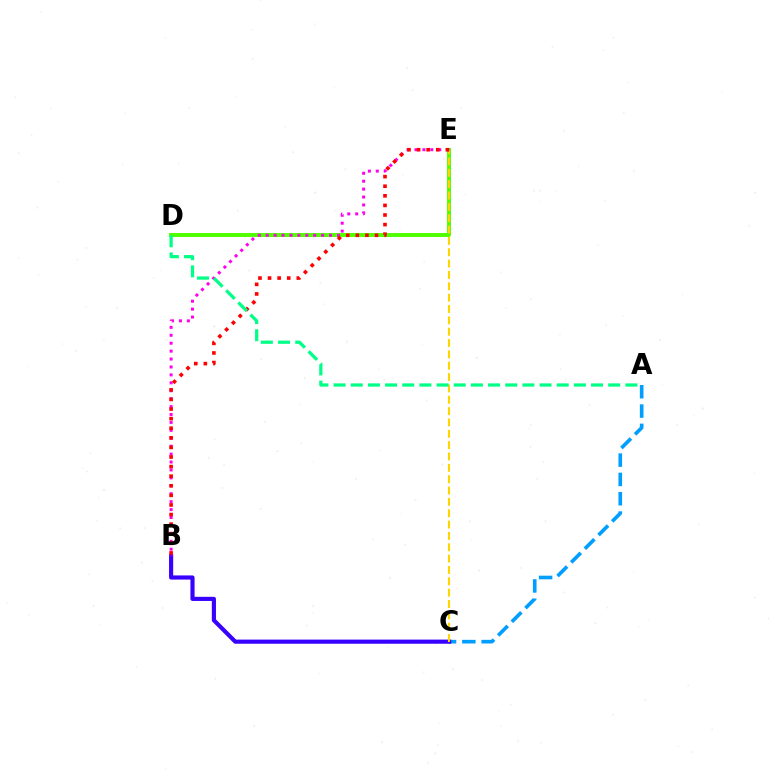{('A', 'C'): [{'color': '#009eff', 'line_style': 'dashed', 'thickness': 2.62}], ('B', 'C'): [{'color': '#3700ff', 'line_style': 'solid', 'thickness': 2.98}], ('D', 'E'): [{'color': '#4fff00', 'line_style': 'solid', 'thickness': 2.82}], ('C', 'E'): [{'color': '#ffd500', 'line_style': 'dashed', 'thickness': 1.54}], ('B', 'E'): [{'color': '#ff00ed', 'line_style': 'dotted', 'thickness': 2.15}, {'color': '#ff0000', 'line_style': 'dotted', 'thickness': 2.61}], ('A', 'D'): [{'color': '#00ff86', 'line_style': 'dashed', 'thickness': 2.33}]}